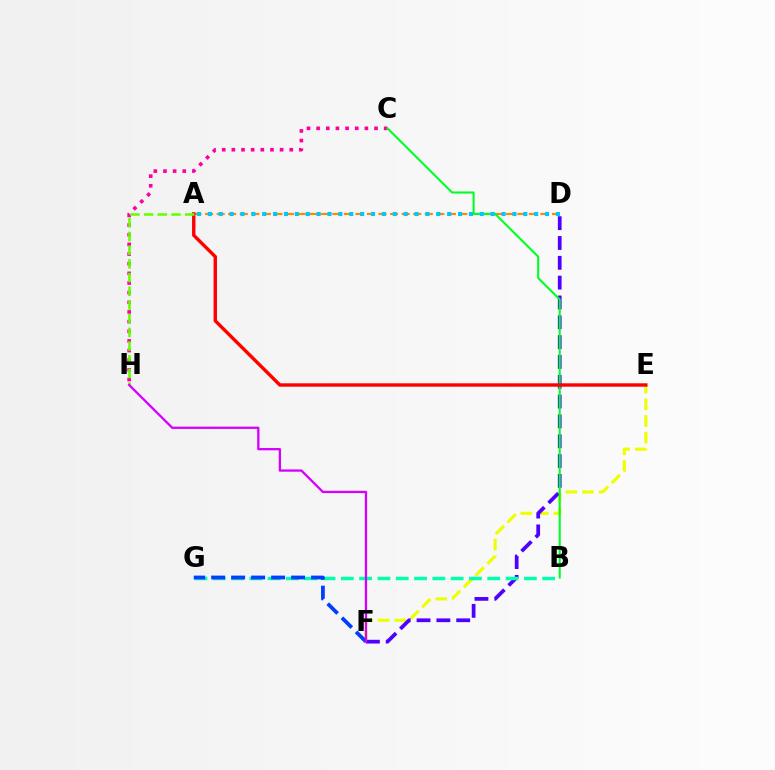{('E', 'F'): [{'color': '#eeff00', 'line_style': 'dashed', 'thickness': 2.26}], ('D', 'F'): [{'color': '#4f00ff', 'line_style': 'dashed', 'thickness': 2.69}], ('A', 'D'): [{'color': '#ff8800', 'line_style': 'dashed', 'thickness': 1.57}, {'color': '#00c7ff', 'line_style': 'dotted', 'thickness': 2.96}], ('C', 'H'): [{'color': '#ff00a0', 'line_style': 'dotted', 'thickness': 2.62}], ('B', 'G'): [{'color': '#00ffaf', 'line_style': 'dashed', 'thickness': 2.49}], ('B', 'C'): [{'color': '#00ff27', 'line_style': 'solid', 'thickness': 1.5}], ('A', 'E'): [{'color': '#ff0000', 'line_style': 'solid', 'thickness': 2.45}], ('F', 'G'): [{'color': '#003fff', 'line_style': 'dashed', 'thickness': 2.72}], ('A', 'H'): [{'color': '#66ff00', 'line_style': 'dashed', 'thickness': 1.86}], ('F', 'H'): [{'color': '#d600ff', 'line_style': 'solid', 'thickness': 1.66}]}